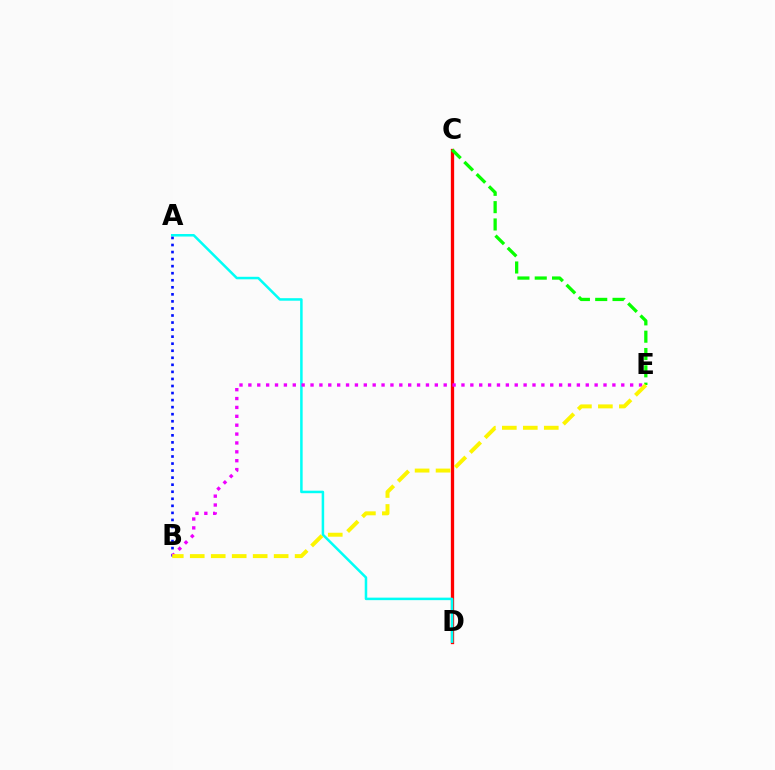{('C', 'D'): [{'color': '#ff0000', 'line_style': 'solid', 'thickness': 2.38}], ('A', 'D'): [{'color': '#00fff6', 'line_style': 'solid', 'thickness': 1.81}], ('C', 'E'): [{'color': '#08ff00', 'line_style': 'dashed', 'thickness': 2.35}], ('A', 'B'): [{'color': '#0010ff', 'line_style': 'dotted', 'thickness': 1.92}], ('B', 'E'): [{'color': '#ee00ff', 'line_style': 'dotted', 'thickness': 2.41}, {'color': '#fcf500', 'line_style': 'dashed', 'thickness': 2.85}]}